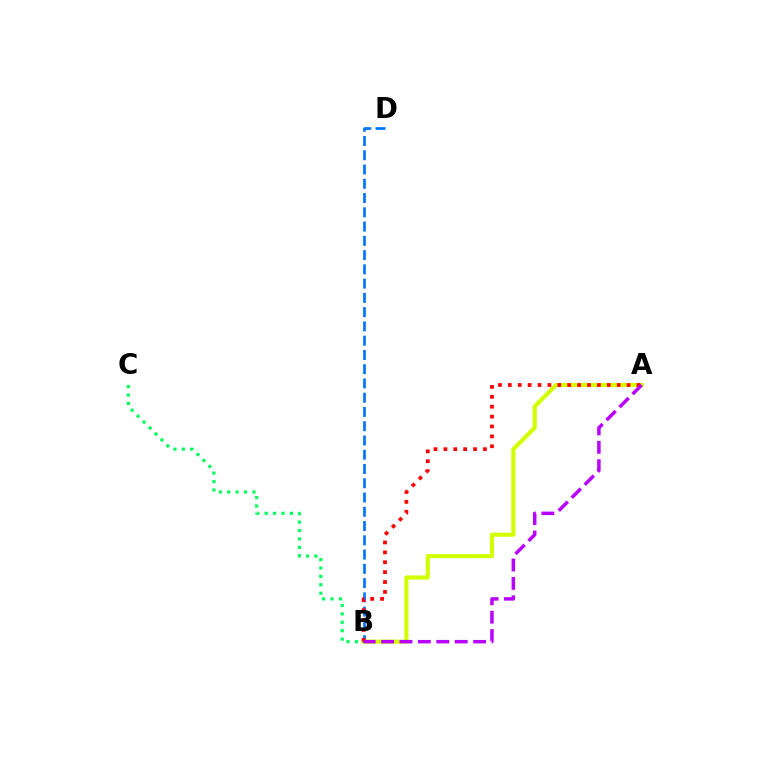{('A', 'B'): [{'color': '#d1ff00', 'line_style': 'solid', 'thickness': 2.97}, {'color': '#ff0000', 'line_style': 'dotted', 'thickness': 2.69}, {'color': '#b900ff', 'line_style': 'dashed', 'thickness': 2.5}], ('B', 'C'): [{'color': '#00ff5c', 'line_style': 'dotted', 'thickness': 2.28}], ('B', 'D'): [{'color': '#0074ff', 'line_style': 'dashed', 'thickness': 1.94}]}